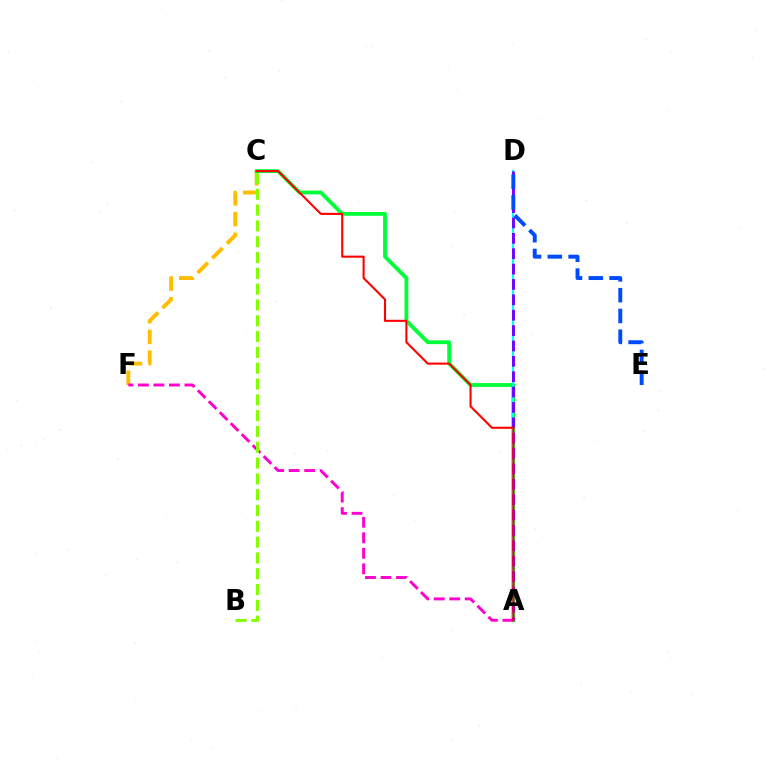{('C', 'F'): [{'color': '#ffbd00', 'line_style': 'dashed', 'thickness': 2.82}], ('A', 'C'): [{'color': '#00ff39', 'line_style': 'solid', 'thickness': 2.75}, {'color': '#ff0000', 'line_style': 'solid', 'thickness': 1.51}], ('A', 'D'): [{'color': '#00fff6', 'line_style': 'solid', 'thickness': 1.51}, {'color': '#7200ff', 'line_style': 'dashed', 'thickness': 2.09}], ('A', 'F'): [{'color': '#ff00cf', 'line_style': 'dashed', 'thickness': 2.11}], ('D', 'E'): [{'color': '#004bff', 'line_style': 'dashed', 'thickness': 2.82}], ('B', 'C'): [{'color': '#84ff00', 'line_style': 'dashed', 'thickness': 2.15}]}